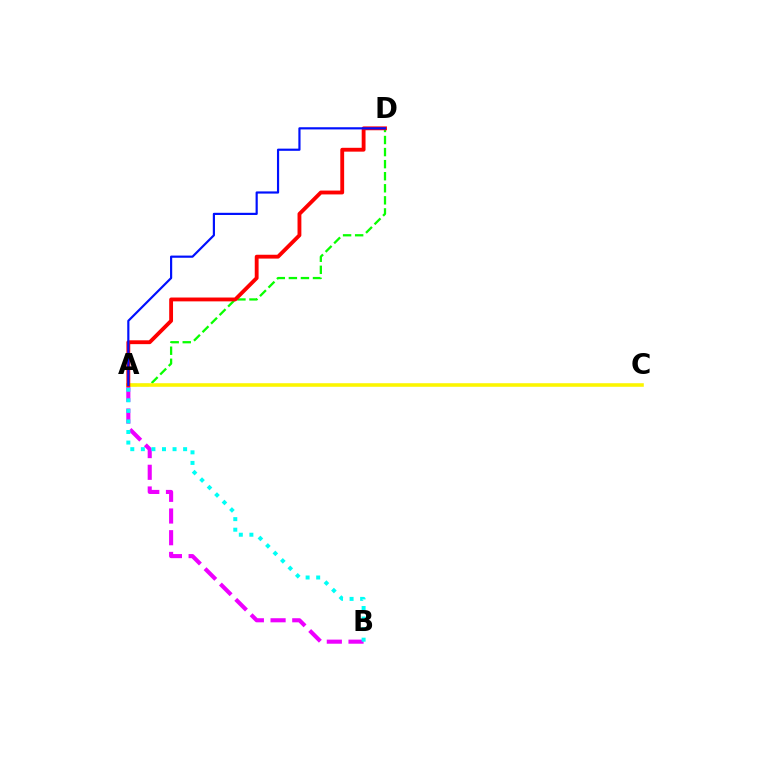{('A', 'D'): [{'color': '#08ff00', 'line_style': 'dashed', 'thickness': 1.64}, {'color': '#ff0000', 'line_style': 'solid', 'thickness': 2.77}, {'color': '#0010ff', 'line_style': 'solid', 'thickness': 1.57}], ('A', 'C'): [{'color': '#fcf500', 'line_style': 'solid', 'thickness': 2.57}], ('A', 'B'): [{'color': '#ee00ff', 'line_style': 'dashed', 'thickness': 2.95}, {'color': '#00fff6', 'line_style': 'dotted', 'thickness': 2.87}]}